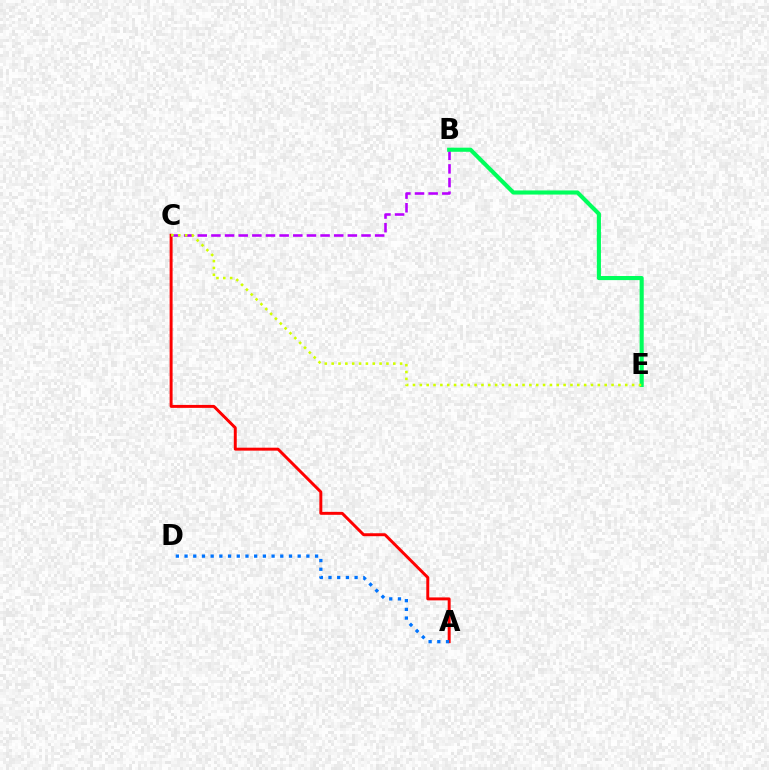{('A', 'C'): [{'color': '#ff0000', 'line_style': 'solid', 'thickness': 2.13}], ('B', 'C'): [{'color': '#b900ff', 'line_style': 'dashed', 'thickness': 1.85}], ('B', 'E'): [{'color': '#00ff5c', 'line_style': 'solid', 'thickness': 2.96}], ('A', 'D'): [{'color': '#0074ff', 'line_style': 'dotted', 'thickness': 2.36}], ('C', 'E'): [{'color': '#d1ff00', 'line_style': 'dotted', 'thickness': 1.86}]}